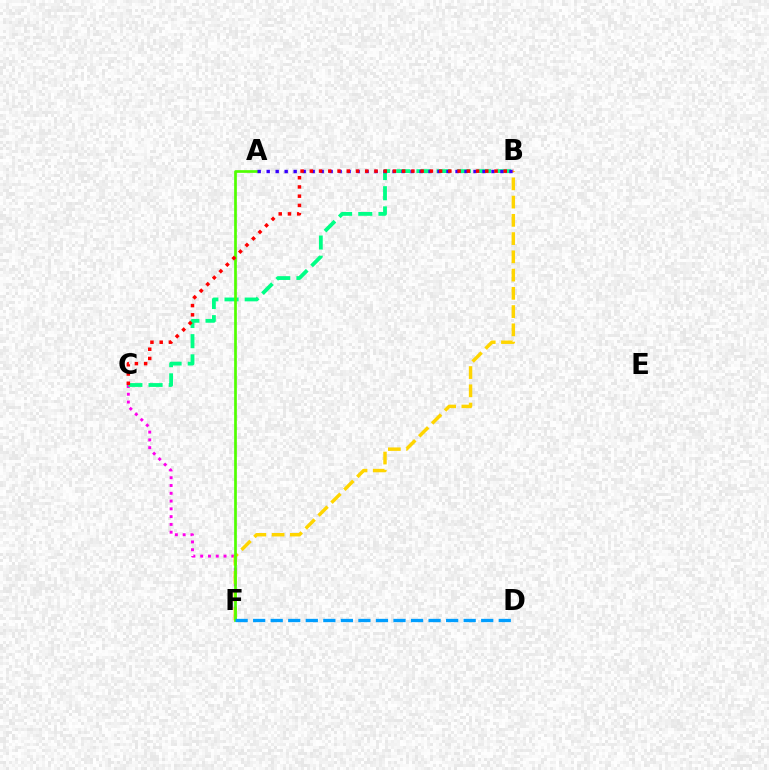{('C', 'F'): [{'color': '#ff00ed', 'line_style': 'dotted', 'thickness': 2.11}], ('B', 'F'): [{'color': '#ffd500', 'line_style': 'dashed', 'thickness': 2.48}], ('B', 'C'): [{'color': '#00ff86', 'line_style': 'dashed', 'thickness': 2.74}, {'color': '#ff0000', 'line_style': 'dotted', 'thickness': 2.51}], ('A', 'F'): [{'color': '#4fff00', 'line_style': 'solid', 'thickness': 1.94}], ('A', 'B'): [{'color': '#3700ff', 'line_style': 'dotted', 'thickness': 2.44}], ('D', 'F'): [{'color': '#009eff', 'line_style': 'dashed', 'thickness': 2.38}]}